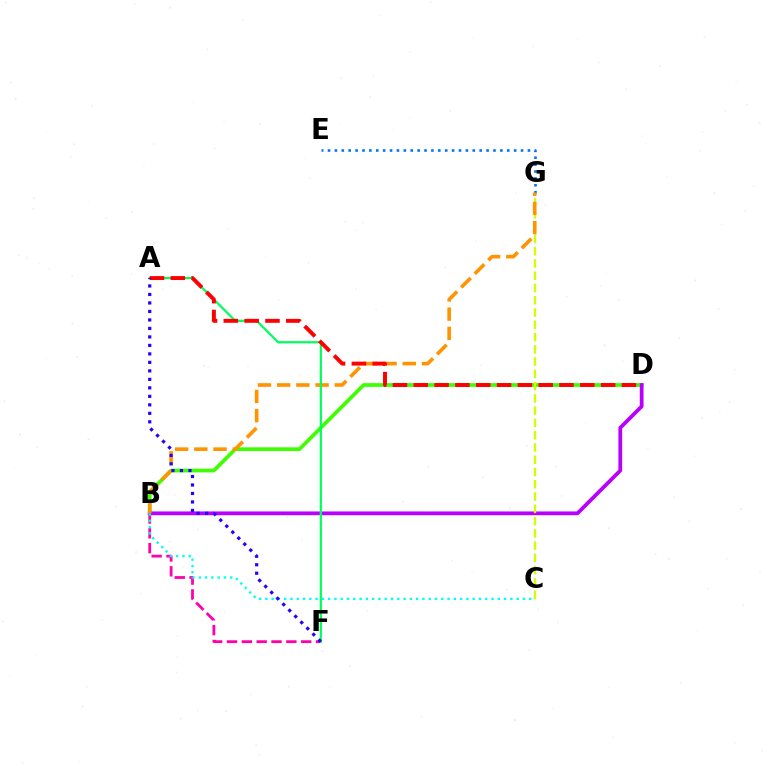{('B', 'D'): [{'color': '#3dff00', 'line_style': 'solid', 'thickness': 2.67}, {'color': '#b900ff', 'line_style': 'solid', 'thickness': 2.71}], ('C', 'G'): [{'color': '#d1ff00', 'line_style': 'dashed', 'thickness': 1.67}], ('E', 'G'): [{'color': '#0074ff', 'line_style': 'dotted', 'thickness': 1.87}], ('B', 'G'): [{'color': '#ff9400', 'line_style': 'dashed', 'thickness': 2.61}], ('B', 'F'): [{'color': '#ff00ac', 'line_style': 'dashed', 'thickness': 2.02}], ('A', 'F'): [{'color': '#00ff5c', 'line_style': 'solid', 'thickness': 1.6}, {'color': '#2500ff', 'line_style': 'dotted', 'thickness': 2.31}], ('A', 'D'): [{'color': '#ff0000', 'line_style': 'dashed', 'thickness': 2.83}], ('B', 'C'): [{'color': '#00fff6', 'line_style': 'dotted', 'thickness': 1.71}]}